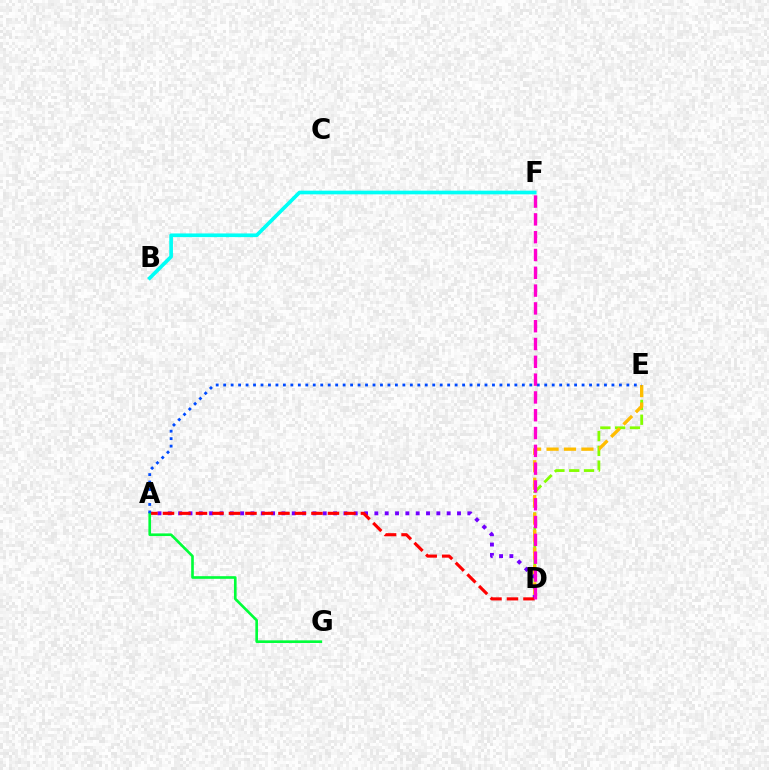{('D', 'E'): [{'color': '#84ff00', 'line_style': 'dashed', 'thickness': 2.01}, {'color': '#ffbd00', 'line_style': 'dashed', 'thickness': 2.37}], ('A', 'D'): [{'color': '#7200ff', 'line_style': 'dotted', 'thickness': 2.81}, {'color': '#ff0000', 'line_style': 'dashed', 'thickness': 2.24}], ('A', 'G'): [{'color': '#00ff39', 'line_style': 'solid', 'thickness': 1.9}], ('A', 'E'): [{'color': '#004bff', 'line_style': 'dotted', 'thickness': 2.03}], ('B', 'F'): [{'color': '#00fff6', 'line_style': 'solid', 'thickness': 2.64}], ('D', 'F'): [{'color': '#ff00cf', 'line_style': 'dashed', 'thickness': 2.42}]}